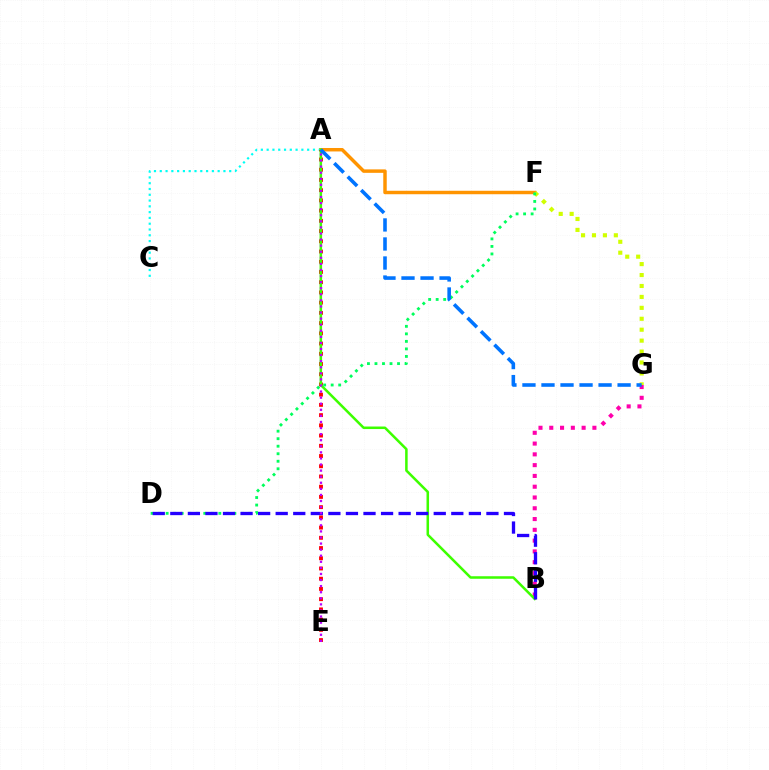{('A', 'F'): [{'color': '#ff9400', 'line_style': 'solid', 'thickness': 2.49}], ('A', 'C'): [{'color': '#00fff6', 'line_style': 'dotted', 'thickness': 1.57}], ('B', 'G'): [{'color': '#ff00ac', 'line_style': 'dotted', 'thickness': 2.93}], ('A', 'E'): [{'color': '#ff0000', 'line_style': 'dotted', 'thickness': 2.78}, {'color': '#b900ff', 'line_style': 'dotted', 'thickness': 1.65}], ('A', 'B'): [{'color': '#3dff00', 'line_style': 'solid', 'thickness': 1.82}], ('F', 'G'): [{'color': '#d1ff00', 'line_style': 'dotted', 'thickness': 2.97}], ('D', 'F'): [{'color': '#00ff5c', 'line_style': 'dotted', 'thickness': 2.04}], ('B', 'D'): [{'color': '#2500ff', 'line_style': 'dashed', 'thickness': 2.39}], ('A', 'G'): [{'color': '#0074ff', 'line_style': 'dashed', 'thickness': 2.59}]}